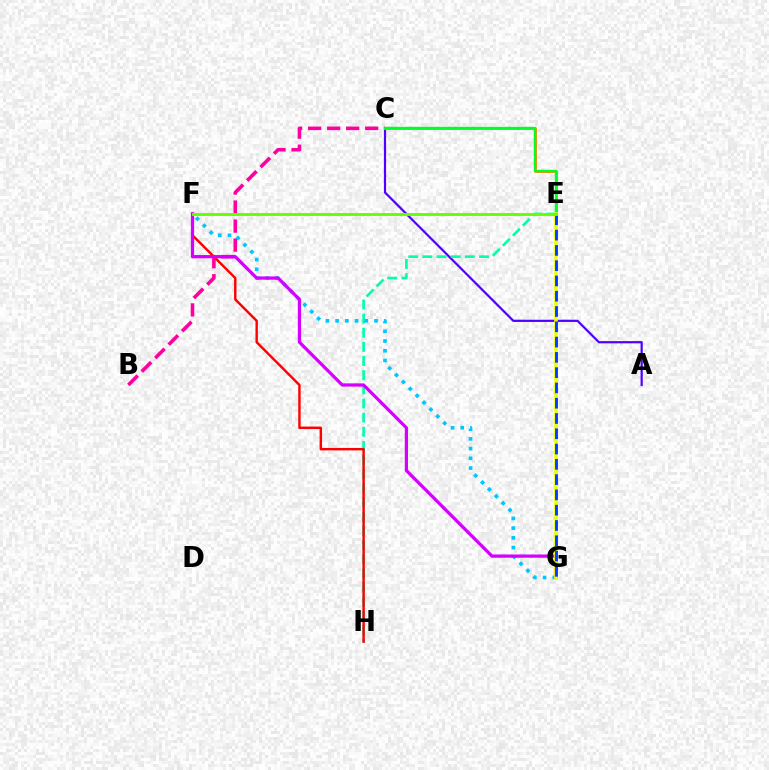{('A', 'C'): [{'color': '#4f00ff', 'line_style': 'solid', 'thickness': 1.59}], ('B', 'C'): [{'color': '#ff00a0', 'line_style': 'dashed', 'thickness': 2.58}], ('C', 'E'): [{'color': '#ff8800', 'line_style': 'solid', 'thickness': 2.09}, {'color': '#00ff27', 'line_style': 'solid', 'thickness': 1.74}], ('E', 'H'): [{'color': '#00ffaf', 'line_style': 'dashed', 'thickness': 1.92}], ('F', 'G'): [{'color': '#00c7ff', 'line_style': 'dotted', 'thickness': 2.64}, {'color': '#d600ff', 'line_style': 'solid', 'thickness': 2.34}], ('F', 'H'): [{'color': '#ff0000', 'line_style': 'solid', 'thickness': 1.74}], ('E', 'G'): [{'color': '#eeff00', 'line_style': 'solid', 'thickness': 2.57}, {'color': '#003fff', 'line_style': 'dashed', 'thickness': 2.08}], ('E', 'F'): [{'color': '#66ff00', 'line_style': 'solid', 'thickness': 2.09}]}